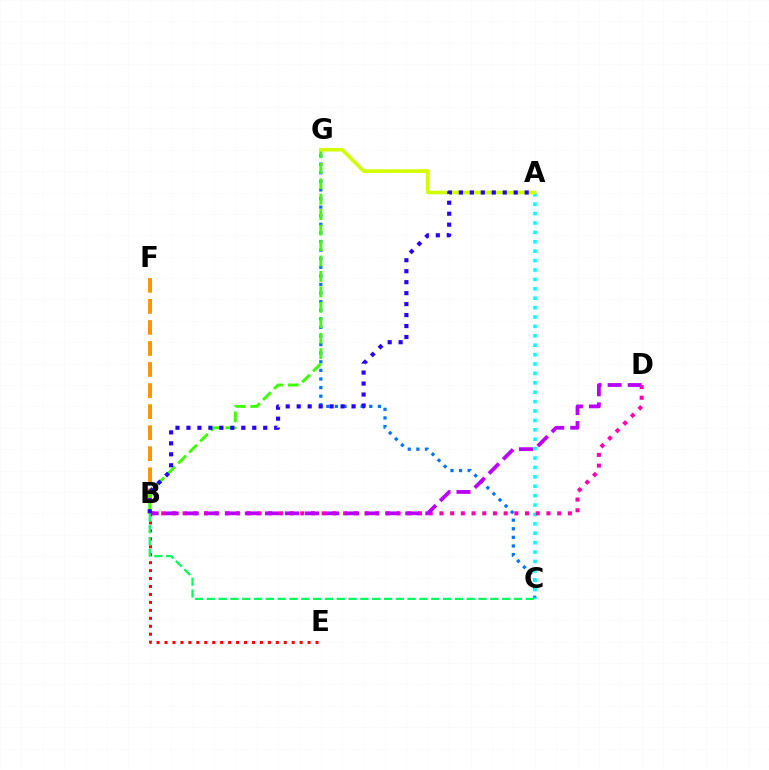{('C', 'G'): [{'color': '#0074ff', 'line_style': 'dotted', 'thickness': 2.33}], ('B', 'F'): [{'color': '#ff9400', 'line_style': 'dashed', 'thickness': 2.86}], ('A', 'C'): [{'color': '#00fff6', 'line_style': 'dotted', 'thickness': 2.55}], ('B', 'G'): [{'color': '#3dff00', 'line_style': 'dashed', 'thickness': 2.1}], ('A', 'G'): [{'color': '#d1ff00', 'line_style': 'solid', 'thickness': 2.59}], ('B', 'E'): [{'color': '#ff0000', 'line_style': 'dotted', 'thickness': 2.16}], ('B', 'D'): [{'color': '#ff00ac', 'line_style': 'dotted', 'thickness': 2.91}, {'color': '#b900ff', 'line_style': 'dashed', 'thickness': 2.72}], ('A', 'B'): [{'color': '#2500ff', 'line_style': 'dotted', 'thickness': 2.98}], ('B', 'C'): [{'color': '#00ff5c', 'line_style': 'dashed', 'thickness': 1.6}]}